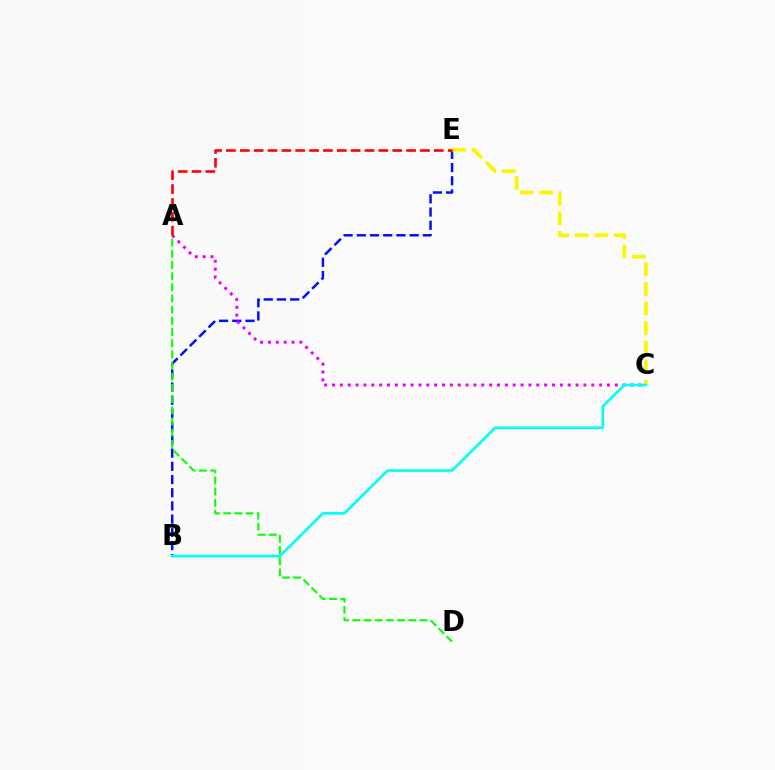{('B', 'E'): [{'color': '#0010ff', 'line_style': 'dashed', 'thickness': 1.79}], ('C', 'E'): [{'color': '#fcf500', 'line_style': 'dashed', 'thickness': 2.66}], ('A', 'C'): [{'color': '#ee00ff', 'line_style': 'dotted', 'thickness': 2.13}], ('A', 'D'): [{'color': '#08ff00', 'line_style': 'dashed', 'thickness': 1.52}], ('B', 'C'): [{'color': '#00fff6', 'line_style': 'solid', 'thickness': 1.91}], ('A', 'E'): [{'color': '#ff0000', 'line_style': 'dashed', 'thickness': 1.88}]}